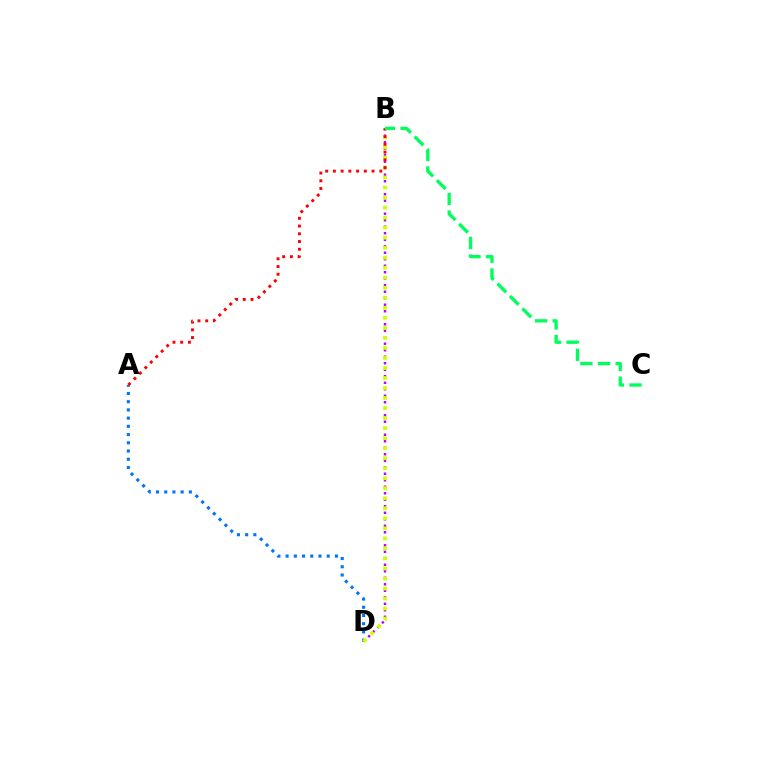{('B', 'D'): [{'color': '#b900ff', 'line_style': 'dotted', 'thickness': 1.77}, {'color': '#d1ff00', 'line_style': 'dotted', 'thickness': 2.72}], ('A', 'D'): [{'color': '#0074ff', 'line_style': 'dotted', 'thickness': 2.23}], ('A', 'B'): [{'color': '#ff0000', 'line_style': 'dotted', 'thickness': 2.1}], ('B', 'C'): [{'color': '#00ff5c', 'line_style': 'dashed', 'thickness': 2.39}]}